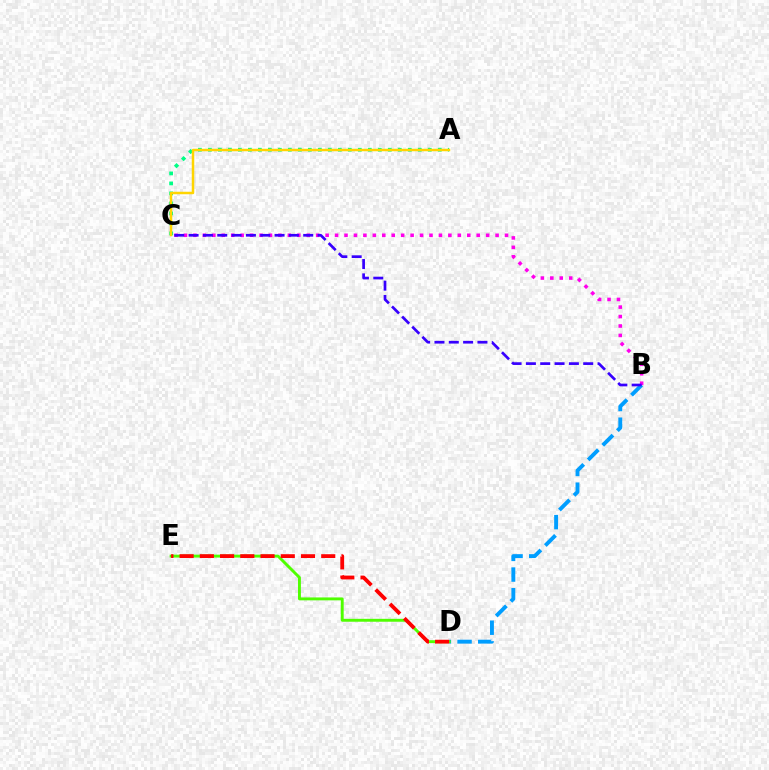{('B', 'D'): [{'color': '#009eff', 'line_style': 'dashed', 'thickness': 2.81}], ('A', 'C'): [{'color': '#00ff86', 'line_style': 'dotted', 'thickness': 2.72}, {'color': '#ffd500', 'line_style': 'solid', 'thickness': 1.79}], ('B', 'C'): [{'color': '#ff00ed', 'line_style': 'dotted', 'thickness': 2.57}, {'color': '#3700ff', 'line_style': 'dashed', 'thickness': 1.95}], ('D', 'E'): [{'color': '#4fff00', 'line_style': 'solid', 'thickness': 2.09}, {'color': '#ff0000', 'line_style': 'dashed', 'thickness': 2.75}]}